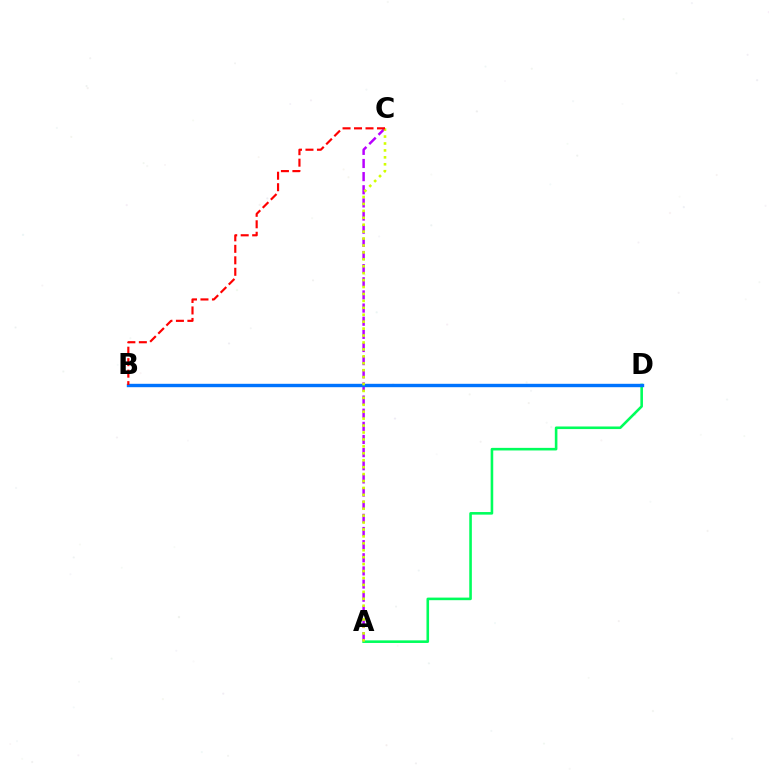{('A', 'D'): [{'color': '#00ff5c', 'line_style': 'solid', 'thickness': 1.86}], ('A', 'C'): [{'color': '#b900ff', 'line_style': 'dashed', 'thickness': 1.79}, {'color': '#d1ff00', 'line_style': 'dotted', 'thickness': 1.88}], ('B', 'D'): [{'color': '#0074ff', 'line_style': 'solid', 'thickness': 2.44}], ('B', 'C'): [{'color': '#ff0000', 'line_style': 'dashed', 'thickness': 1.56}]}